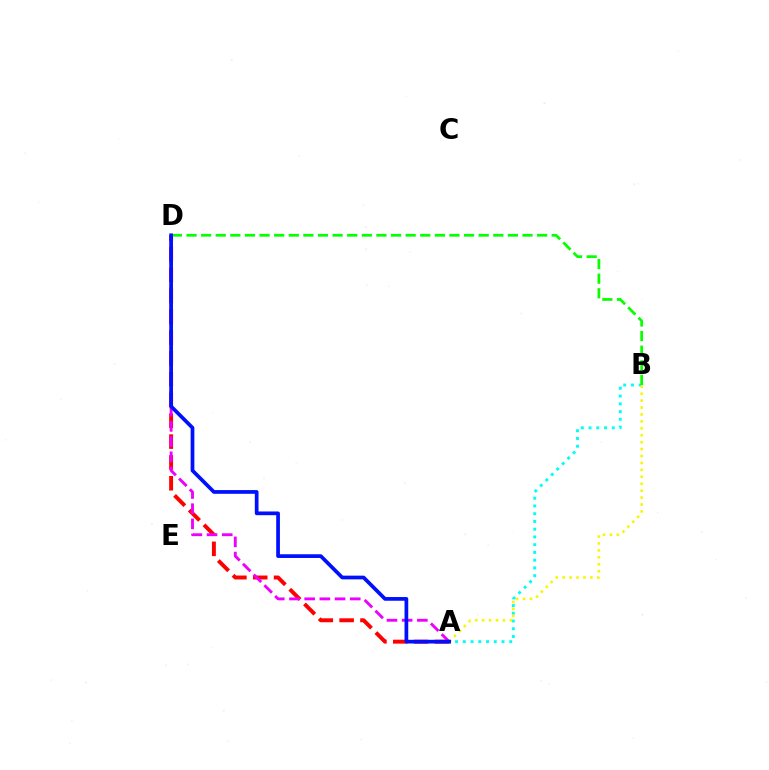{('A', 'D'): [{'color': '#ff0000', 'line_style': 'dashed', 'thickness': 2.83}, {'color': '#ee00ff', 'line_style': 'dashed', 'thickness': 2.06}, {'color': '#0010ff', 'line_style': 'solid', 'thickness': 2.68}], ('A', 'B'): [{'color': '#00fff6', 'line_style': 'dotted', 'thickness': 2.1}, {'color': '#fcf500', 'line_style': 'dotted', 'thickness': 1.88}], ('B', 'D'): [{'color': '#08ff00', 'line_style': 'dashed', 'thickness': 1.98}]}